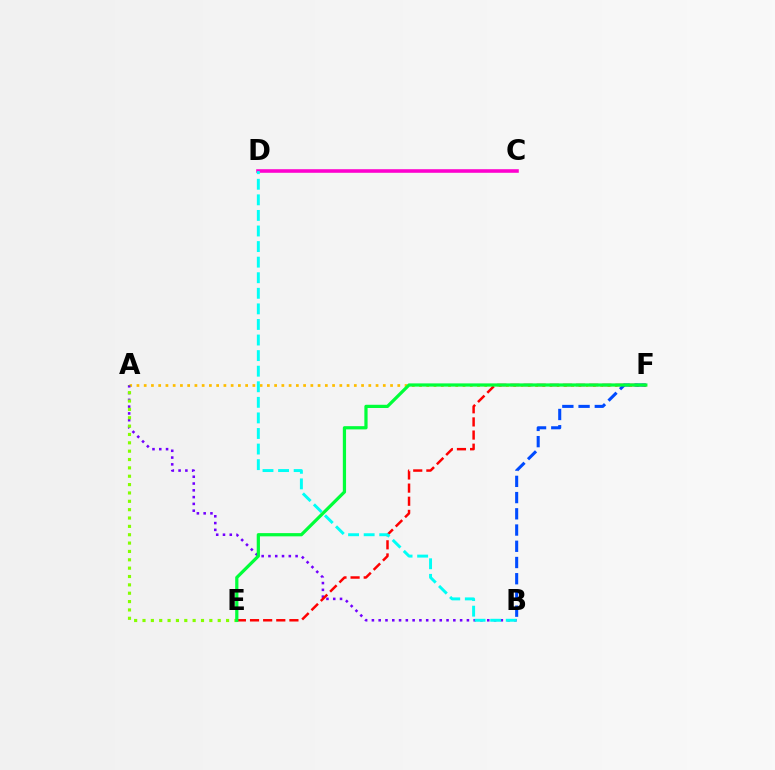{('A', 'F'): [{'color': '#ffbd00', 'line_style': 'dotted', 'thickness': 1.97}], ('A', 'B'): [{'color': '#7200ff', 'line_style': 'dotted', 'thickness': 1.84}], ('E', 'F'): [{'color': '#ff0000', 'line_style': 'dashed', 'thickness': 1.78}, {'color': '#00ff39', 'line_style': 'solid', 'thickness': 2.32}], ('B', 'F'): [{'color': '#004bff', 'line_style': 'dashed', 'thickness': 2.2}], ('C', 'D'): [{'color': '#ff00cf', 'line_style': 'solid', 'thickness': 2.58}], ('B', 'D'): [{'color': '#00fff6', 'line_style': 'dashed', 'thickness': 2.12}], ('A', 'E'): [{'color': '#84ff00', 'line_style': 'dotted', 'thickness': 2.27}]}